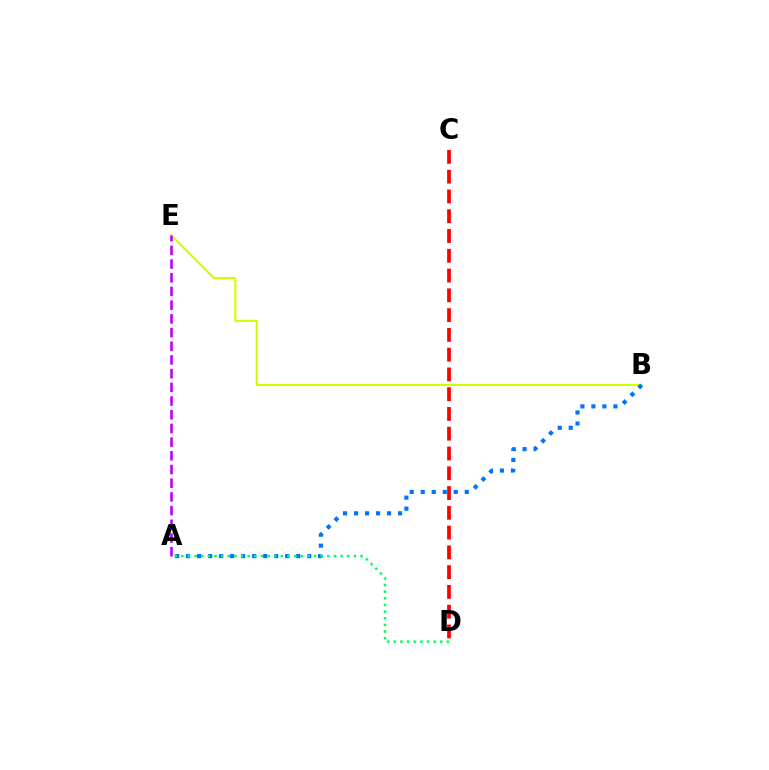{('B', 'E'): [{'color': '#d1ff00', 'line_style': 'solid', 'thickness': 1.53}], ('A', 'E'): [{'color': '#b900ff', 'line_style': 'dashed', 'thickness': 1.86}], ('A', 'B'): [{'color': '#0074ff', 'line_style': 'dotted', 'thickness': 2.99}], ('C', 'D'): [{'color': '#ff0000', 'line_style': 'dashed', 'thickness': 2.69}], ('A', 'D'): [{'color': '#00ff5c', 'line_style': 'dotted', 'thickness': 1.8}]}